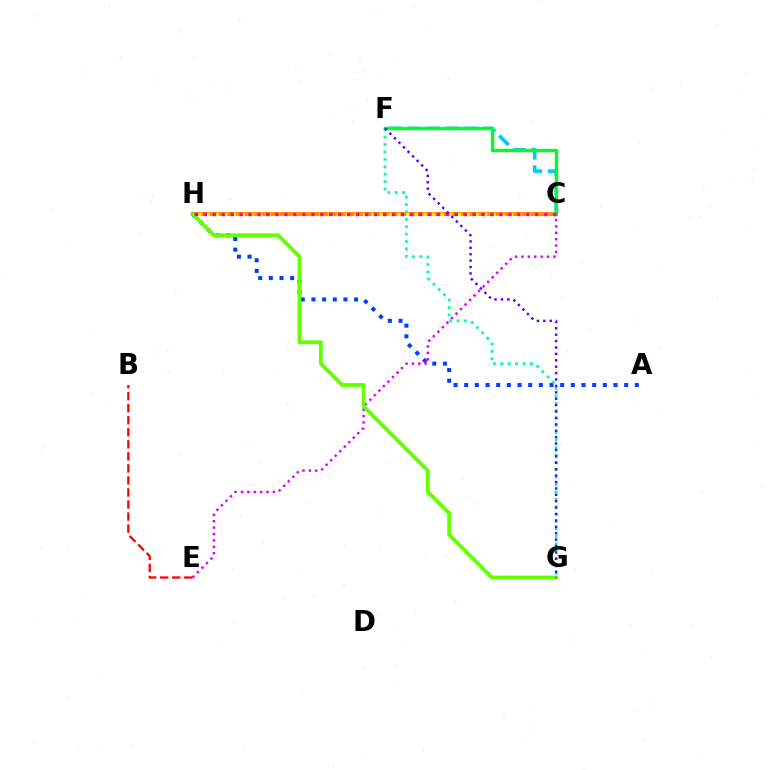{('C', 'H'): [{'color': '#ff8800', 'line_style': 'solid', 'thickness': 2.85}, {'color': '#eeff00', 'line_style': 'dotted', 'thickness': 2.35}, {'color': '#ff00a0', 'line_style': 'dotted', 'thickness': 2.43}], ('A', 'H'): [{'color': '#003fff', 'line_style': 'dotted', 'thickness': 2.9}], ('C', 'F'): [{'color': '#00c7ff', 'line_style': 'dashed', 'thickness': 2.57}, {'color': '#00ff27', 'line_style': 'solid', 'thickness': 2.39}], ('C', 'E'): [{'color': '#d600ff', 'line_style': 'dotted', 'thickness': 1.74}], ('G', 'H'): [{'color': '#66ff00', 'line_style': 'solid', 'thickness': 2.75}], ('F', 'G'): [{'color': '#00ffaf', 'line_style': 'dotted', 'thickness': 2.01}, {'color': '#4f00ff', 'line_style': 'dotted', 'thickness': 1.74}], ('B', 'E'): [{'color': '#ff0000', 'line_style': 'dashed', 'thickness': 1.64}]}